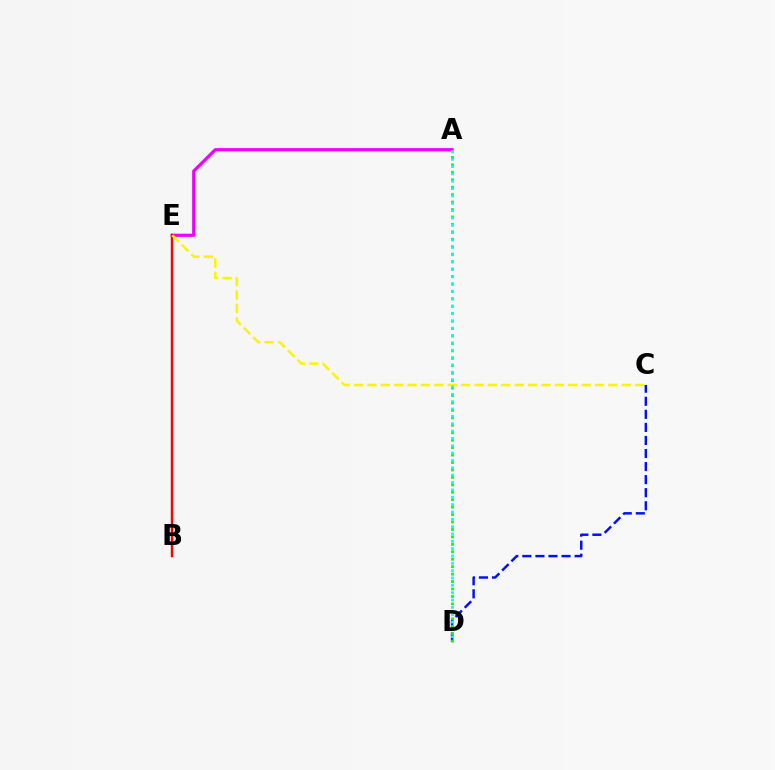{('A', 'E'): [{'color': '#ee00ff', 'line_style': 'solid', 'thickness': 2.3}], ('B', 'E'): [{'color': '#ff0000', 'line_style': 'solid', 'thickness': 1.77}], ('C', 'E'): [{'color': '#fcf500', 'line_style': 'dashed', 'thickness': 1.82}], ('C', 'D'): [{'color': '#0010ff', 'line_style': 'dashed', 'thickness': 1.77}], ('A', 'D'): [{'color': '#08ff00', 'line_style': 'dotted', 'thickness': 2.02}, {'color': '#00fff6', 'line_style': 'dotted', 'thickness': 2.0}]}